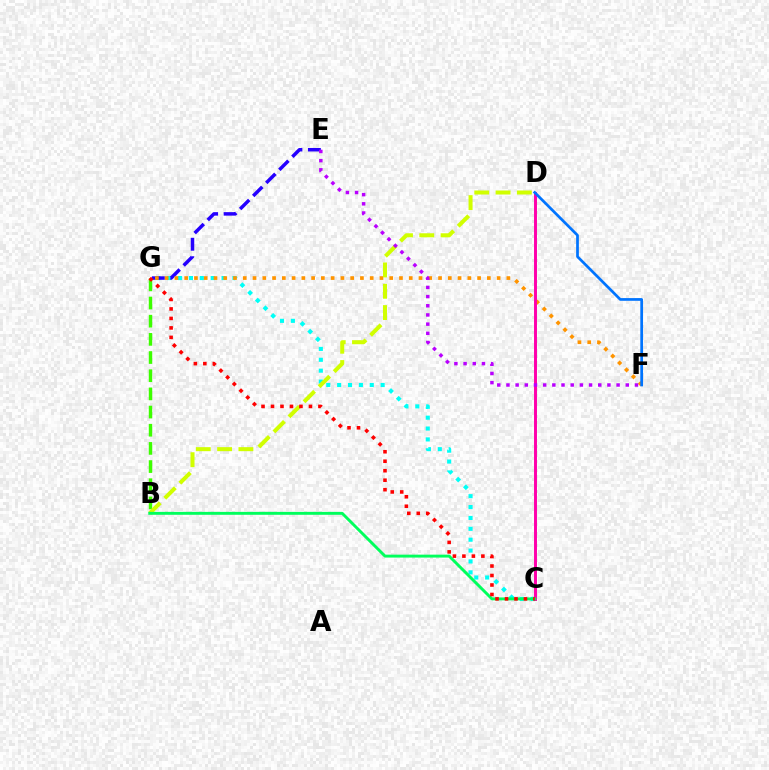{('C', 'G'): [{'color': '#00fff6', 'line_style': 'dotted', 'thickness': 2.96}, {'color': '#ff0000', 'line_style': 'dotted', 'thickness': 2.58}], ('B', 'G'): [{'color': '#3dff00', 'line_style': 'dashed', 'thickness': 2.47}], ('E', 'G'): [{'color': '#2500ff', 'line_style': 'dashed', 'thickness': 2.51}], ('F', 'G'): [{'color': '#ff9400', 'line_style': 'dotted', 'thickness': 2.65}], ('B', 'D'): [{'color': '#d1ff00', 'line_style': 'dashed', 'thickness': 2.89}], ('C', 'D'): [{'color': '#ff00ac', 'line_style': 'solid', 'thickness': 2.13}], ('B', 'C'): [{'color': '#00ff5c', 'line_style': 'solid', 'thickness': 2.1}], ('E', 'F'): [{'color': '#b900ff', 'line_style': 'dotted', 'thickness': 2.49}], ('D', 'F'): [{'color': '#0074ff', 'line_style': 'solid', 'thickness': 1.96}]}